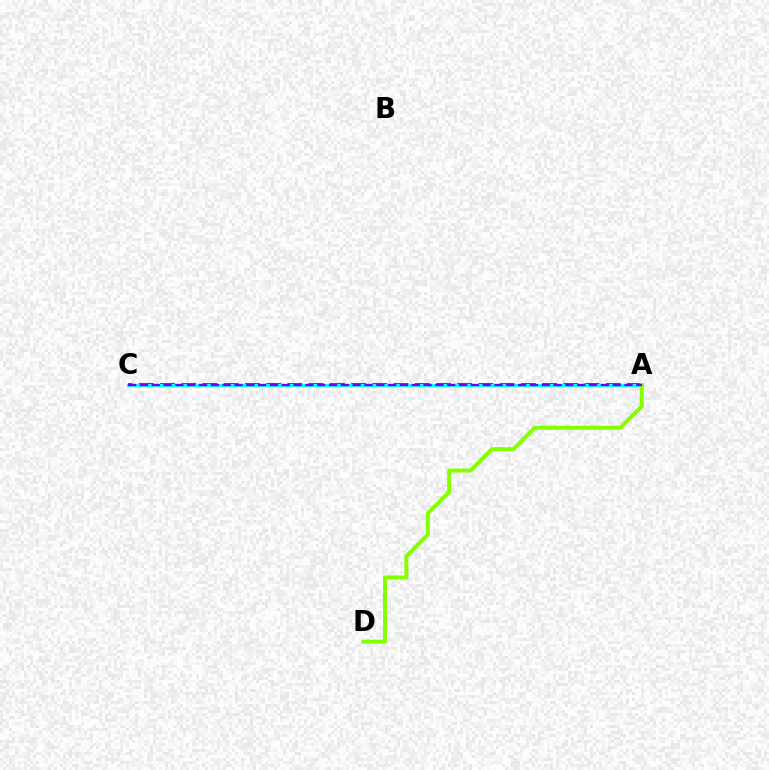{('A', 'C'): [{'color': '#ff0000', 'line_style': 'dashed', 'thickness': 2.88}, {'color': '#00fff6', 'line_style': 'solid', 'thickness': 2.32}, {'color': '#7200ff', 'line_style': 'dashed', 'thickness': 1.61}], ('A', 'D'): [{'color': '#84ff00', 'line_style': 'solid', 'thickness': 2.85}]}